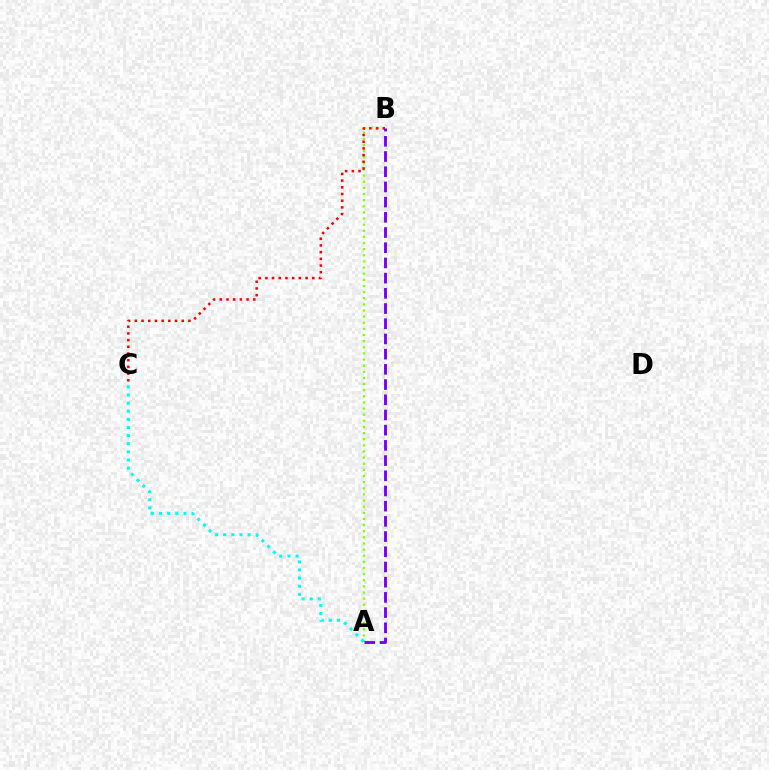{('A', 'B'): [{'color': '#84ff00', 'line_style': 'dotted', 'thickness': 1.67}, {'color': '#7200ff', 'line_style': 'dashed', 'thickness': 2.07}], ('A', 'C'): [{'color': '#00fff6', 'line_style': 'dotted', 'thickness': 2.21}], ('B', 'C'): [{'color': '#ff0000', 'line_style': 'dotted', 'thickness': 1.82}]}